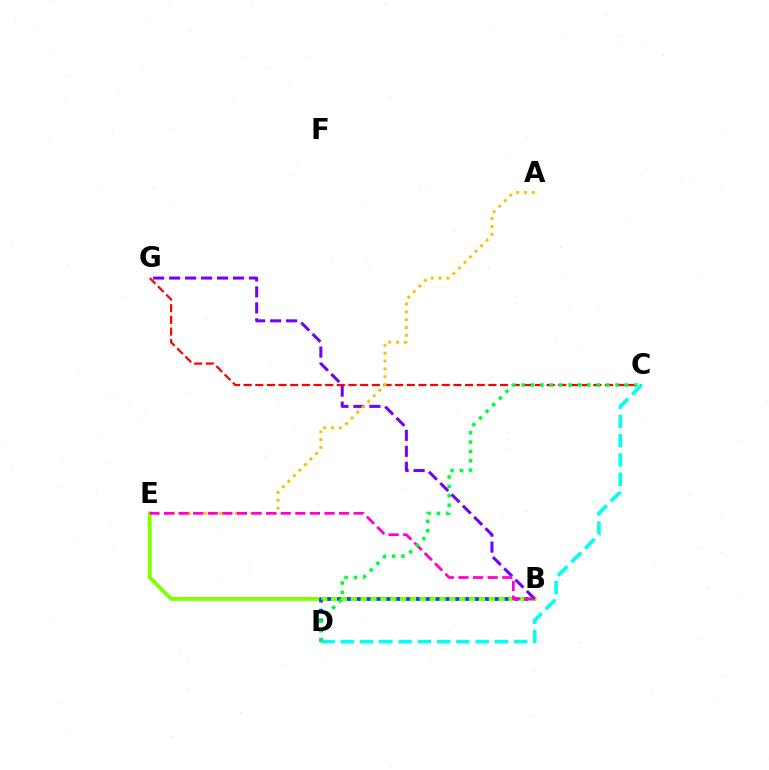{('C', 'G'): [{'color': '#ff0000', 'line_style': 'dashed', 'thickness': 1.58}], ('B', 'E'): [{'color': '#84ff00', 'line_style': 'solid', 'thickness': 2.83}, {'color': '#ff00cf', 'line_style': 'dashed', 'thickness': 1.98}], ('B', 'D'): [{'color': '#004bff', 'line_style': 'dotted', 'thickness': 2.68}], ('C', 'D'): [{'color': '#00fff6', 'line_style': 'dashed', 'thickness': 2.62}, {'color': '#00ff39', 'line_style': 'dotted', 'thickness': 2.55}], ('B', 'G'): [{'color': '#7200ff', 'line_style': 'dashed', 'thickness': 2.17}], ('A', 'E'): [{'color': '#ffbd00', 'line_style': 'dotted', 'thickness': 2.13}]}